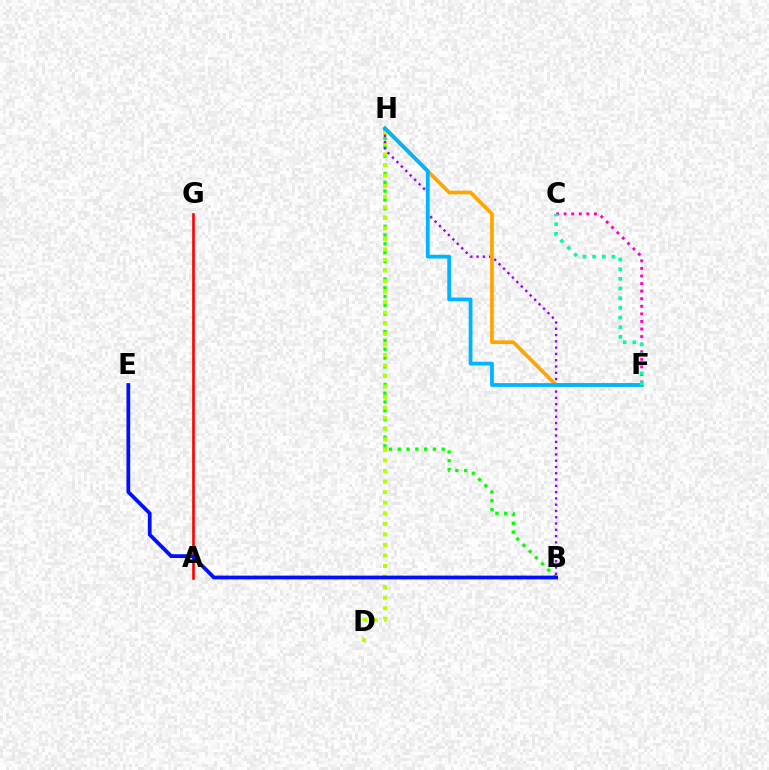{('B', 'H'): [{'color': '#08ff00', 'line_style': 'dotted', 'thickness': 2.39}, {'color': '#9b00ff', 'line_style': 'dotted', 'thickness': 1.71}], ('D', 'H'): [{'color': '#b3ff00', 'line_style': 'dotted', 'thickness': 2.87}], ('C', 'F'): [{'color': '#ff00bd', 'line_style': 'dotted', 'thickness': 2.06}, {'color': '#00ff9d', 'line_style': 'dotted', 'thickness': 2.63}], ('F', 'H'): [{'color': '#ffa500', 'line_style': 'solid', 'thickness': 2.67}, {'color': '#00b5ff', 'line_style': 'solid', 'thickness': 2.72}], ('A', 'G'): [{'color': '#ff0000', 'line_style': 'solid', 'thickness': 1.9}], ('B', 'E'): [{'color': '#0010ff', 'line_style': 'solid', 'thickness': 2.71}]}